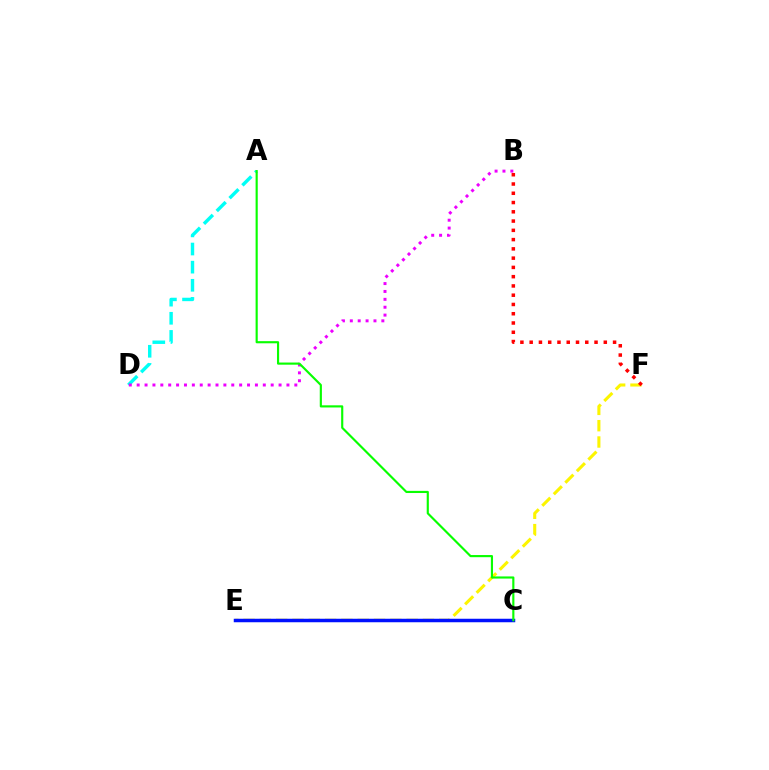{('E', 'F'): [{'color': '#fcf500', 'line_style': 'dashed', 'thickness': 2.22}], ('A', 'D'): [{'color': '#00fff6', 'line_style': 'dashed', 'thickness': 2.46}], ('B', 'F'): [{'color': '#ff0000', 'line_style': 'dotted', 'thickness': 2.52}], ('B', 'D'): [{'color': '#ee00ff', 'line_style': 'dotted', 'thickness': 2.14}], ('C', 'E'): [{'color': '#0010ff', 'line_style': 'solid', 'thickness': 2.52}], ('A', 'C'): [{'color': '#08ff00', 'line_style': 'solid', 'thickness': 1.55}]}